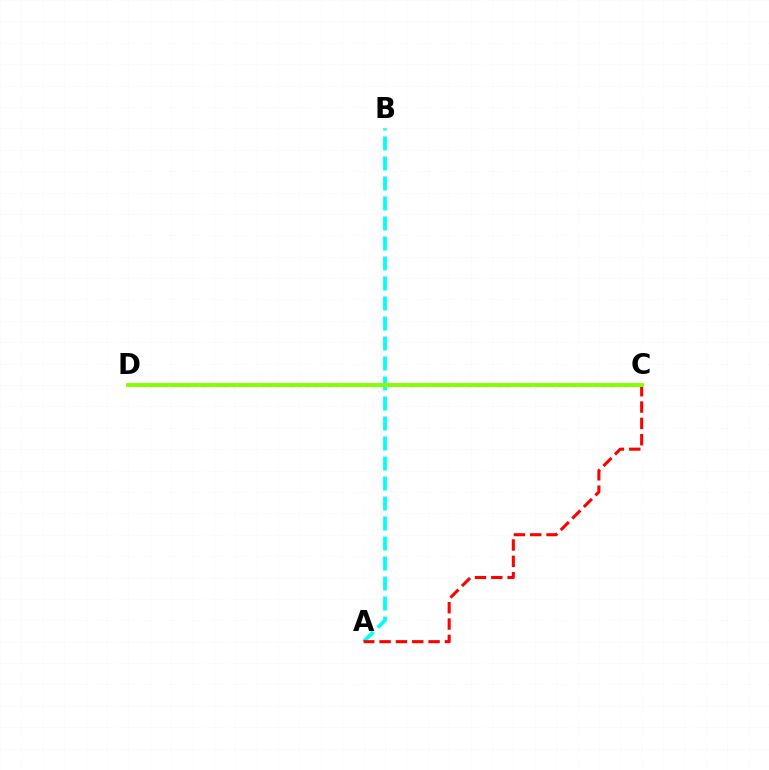{('A', 'B'): [{'color': '#00fff6', 'line_style': 'dashed', 'thickness': 2.72}], ('C', 'D'): [{'color': '#7200ff', 'line_style': 'dotted', 'thickness': 2.01}, {'color': '#84ff00', 'line_style': 'solid', 'thickness': 2.81}], ('A', 'C'): [{'color': '#ff0000', 'line_style': 'dashed', 'thickness': 2.22}]}